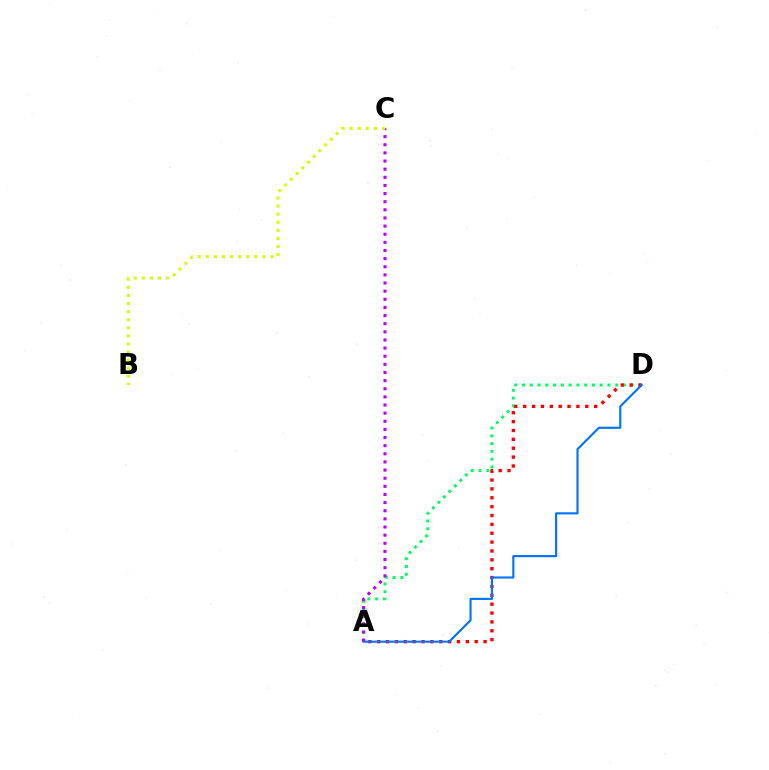{('A', 'D'): [{'color': '#00ff5c', 'line_style': 'dotted', 'thickness': 2.11}, {'color': '#ff0000', 'line_style': 'dotted', 'thickness': 2.41}, {'color': '#0074ff', 'line_style': 'solid', 'thickness': 1.53}], ('A', 'C'): [{'color': '#b900ff', 'line_style': 'dotted', 'thickness': 2.21}], ('B', 'C'): [{'color': '#d1ff00', 'line_style': 'dotted', 'thickness': 2.2}]}